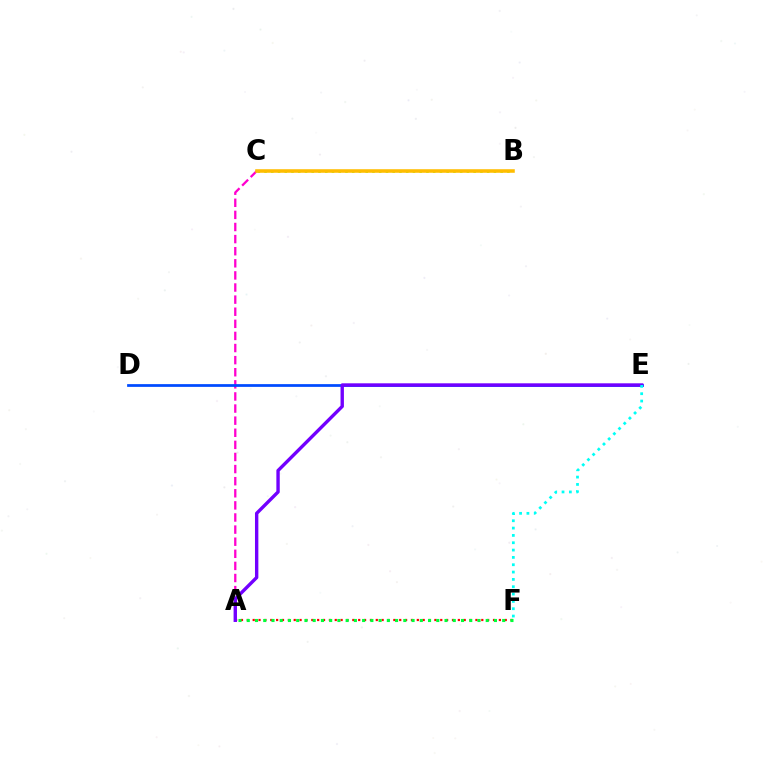{('B', 'C'): [{'color': '#84ff00', 'line_style': 'dotted', 'thickness': 1.83}, {'color': '#ffbd00', 'line_style': 'solid', 'thickness': 2.56}], ('A', 'F'): [{'color': '#ff0000', 'line_style': 'dotted', 'thickness': 1.59}, {'color': '#00ff39', 'line_style': 'dotted', 'thickness': 2.24}], ('A', 'C'): [{'color': '#ff00cf', 'line_style': 'dashed', 'thickness': 1.64}], ('D', 'E'): [{'color': '#004bff', 'line_style': 'solid', 'thickness': 1.98}], ('A', 'E'): [{'color': '#7200ff', 'line_style': 'solid', 'thickness': 2.43}], ('E', 'F'): [{'color': '#00fff6', 'line_style': 'dotted', 'thickness': 1.99}]}